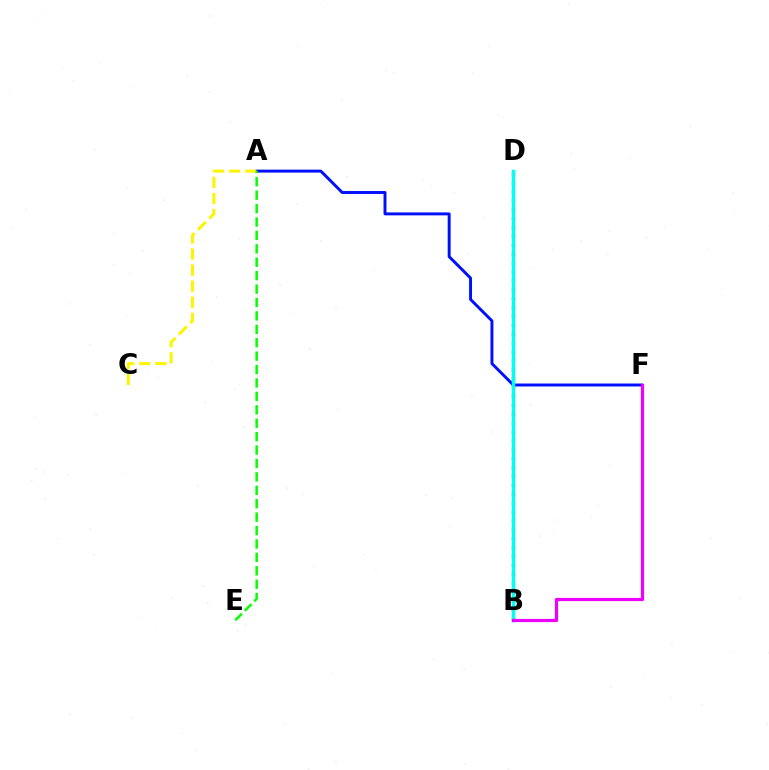{('A', 'F'): [{'color': '#0010ff', 'line_style': 'solid', 'thickness': 2.12}], ('B', 'D'): [{'color': '#ff0000', 'line_style': 'dotted', 'thickness': 2.42}, {'color': '#00fff6', 'line_style': 'solid', 'thickness': 2.52}], ('B', 'F'): [{'color': '#ee00ff', 'line_style': 'solid', 'thickness': 2.31}], ('A', 'C'): [{'color': '#fcf500', 'line_style': 'dashed', 'thickness': 2.19}], ('A', 'E'): [{'color': '#08ff00', 'line_style': 'dashed', 'thickness': 1.82}]}